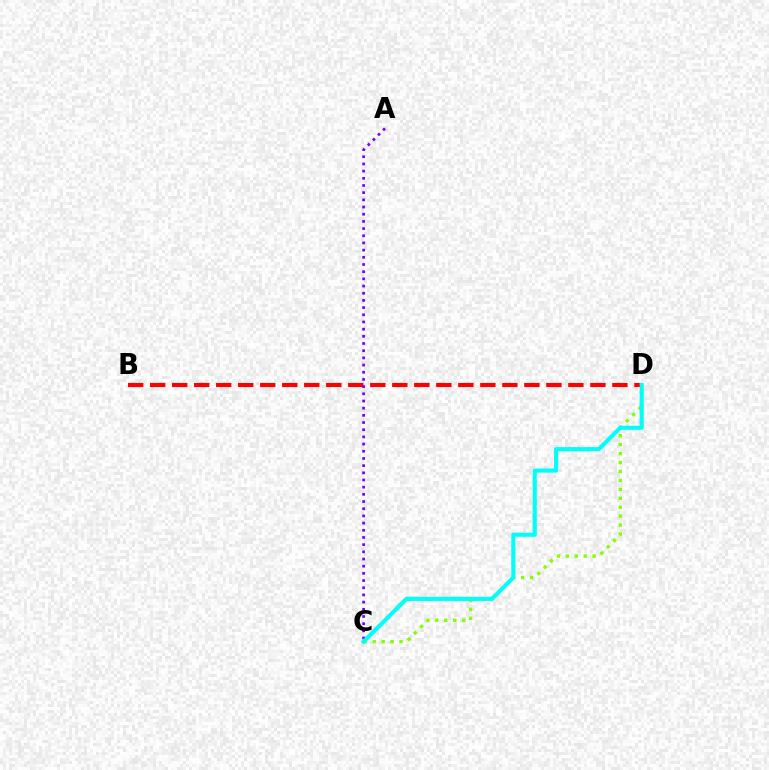{('C', 'D'): [{'color': '#84ff00', 'line_style': 'dotted', 'thickness': 2.43}, {'color': '#00fff6', 'line_style': 'solid', 'thickness': 2.97}], ('B', 'D'): [{'color': '#ff0000', 'line_style': 'dashed', 'thickness': 2.99}], ('A', 'C'): [{'color': '#7200ff', 'line_style': 'dotted', 'thickness': 1.95}]}